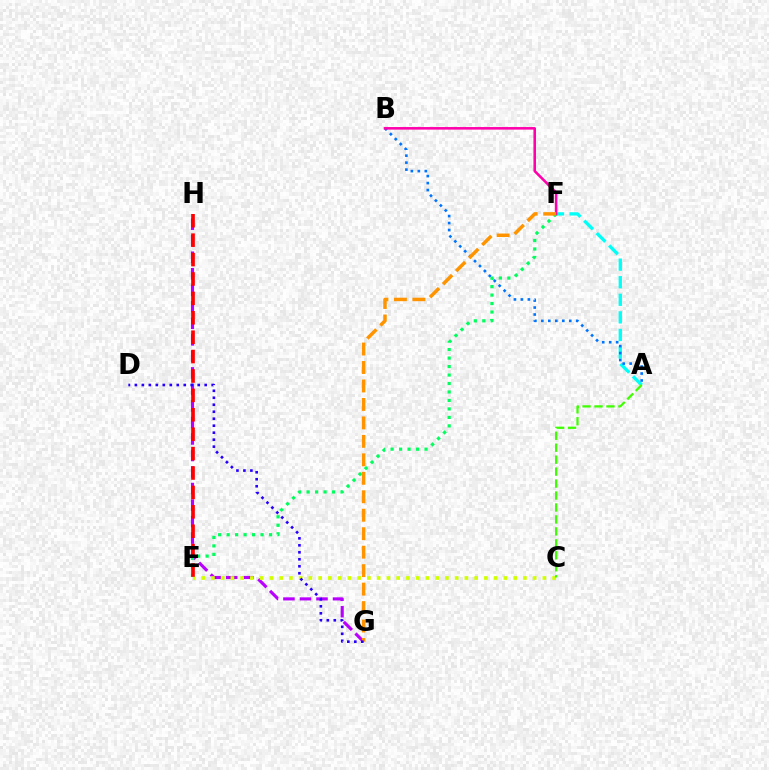{('A', 'F'): [{'color': '#00fff6', 'line_style': 'dashed', 'thickness': 2.39}], ('G', 'H'): [{'color': '#b900ff', 'line_style': 'dashed', 'thickness': 2.24}], ('A', 'B'): [{'color': '#0074ff', 'line_style': 'dotted', 'thickness': 1.89}], ('E', 'F'): [{'color': '#00ff5c', 'line_style': 'dotted', 'thickness': 2.3}], ('B', 'F'): [{'color': '#ff00ac', 'line_style': 'solid', 'thickness': 1.85}], ('C', 'E'): [{'color': '#d1ff00', 'line_style': 'dotted', 'thickness': 2.65}], ('F', 'G'): [{'color': '#ff9400', 'line_style': 'dashed', 'thickness': 2.51}], ('D', 'G'): [{'color': '#2500ff', 'line_style': 'dotted', 'thickness': 1.9}], ('E', 'H'): [{'color': '#ff0000', 'line_style': 'dashed', 'thickness': 2.64}], ('A', 'C'): [{'color': '#3dff00', 'line_style': 'dashed', 'thickness': 1.62}]}